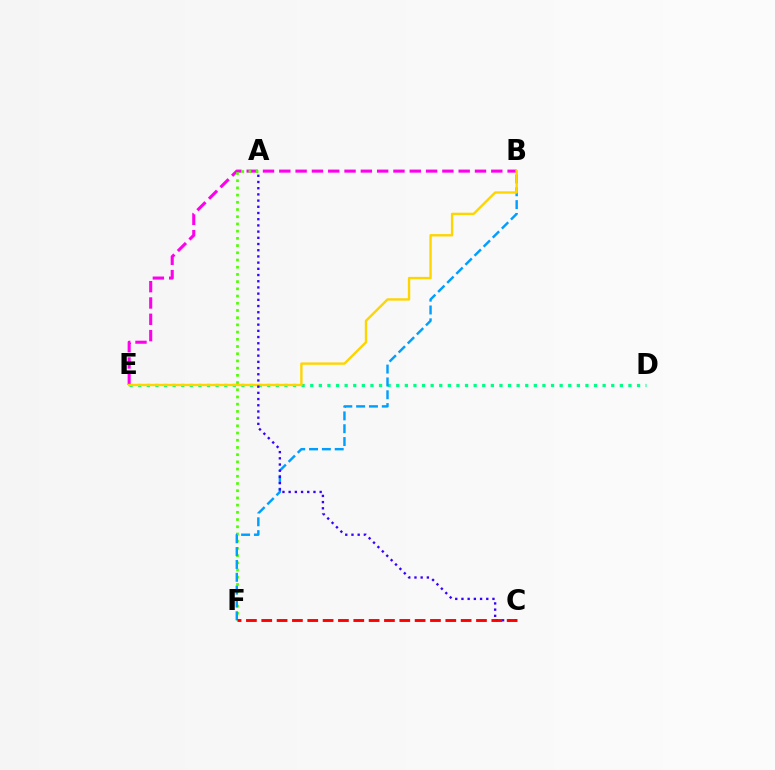{('B', 'E'): [{'color': '#ff00ed', 'line_style': 'dashed', 'thickness': 2.22}, {'color': '#ffd500', 'line_style': 'solid', 'thickness': 1.72}], ('D', 'E'): [{'color': '#00ff86', 'line_style': 'dotted', 'thickness': 2.34}], ('A', 'F'): [{'color': '#4fff00', 'line_style': 'dotted', 'thickness': 1.96}], ('B', 'F'): [{'color': '#009eff', 'line_style': 'dashed', 'thickness': 1.74}], ('A', 'C'): [{'color': '#3700ff', 'line_style': 'dotted', 'thickness': 1.69}], ('C', 'F'): [{'color': '#ff0000', 'line_style': 'dashed', 'thickness': 2.08}]}